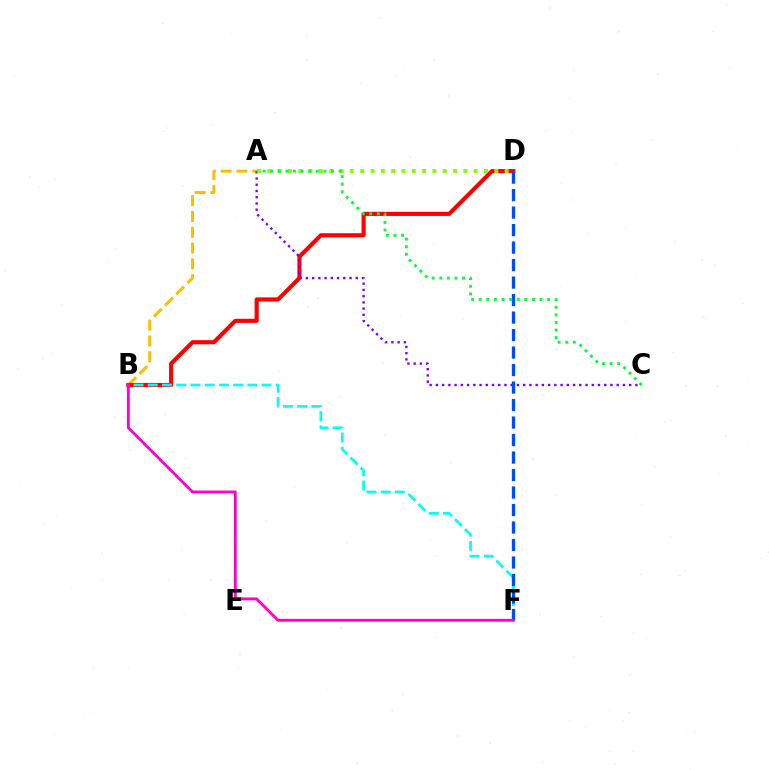{('A', 'B'): [{'color': '#ffbd00', 'line_style': 'dashed', 'thickness': 2.15}], ('B', 'D'): [{'color': '#ff0000', 'line_style': 'solid', 'thickness': 2.97}], ('A', 'C'): [{'color': '#7200ff', 'line_style': 'dotted', 'thickness': 1.69}, {'color': '#00ff39', 'line_style': 'dotted', 'thickness': 2.07}], ('B', 'F'): [{'color': '#00fff6', 'line_style': 'dashed', 'thickness': 1.93}, {'color': '#ff00cf', 'line_style': 'solid', 'thickness': 2.05}], ('D', 'F'): [{'color': '#004bff', 'line_style': 'dashed', 'thickness': 2.38}], ('A', 'D'): [{'color': '#84ff00', 'line_style': 'dotted', 'thickness': 2.8}]}